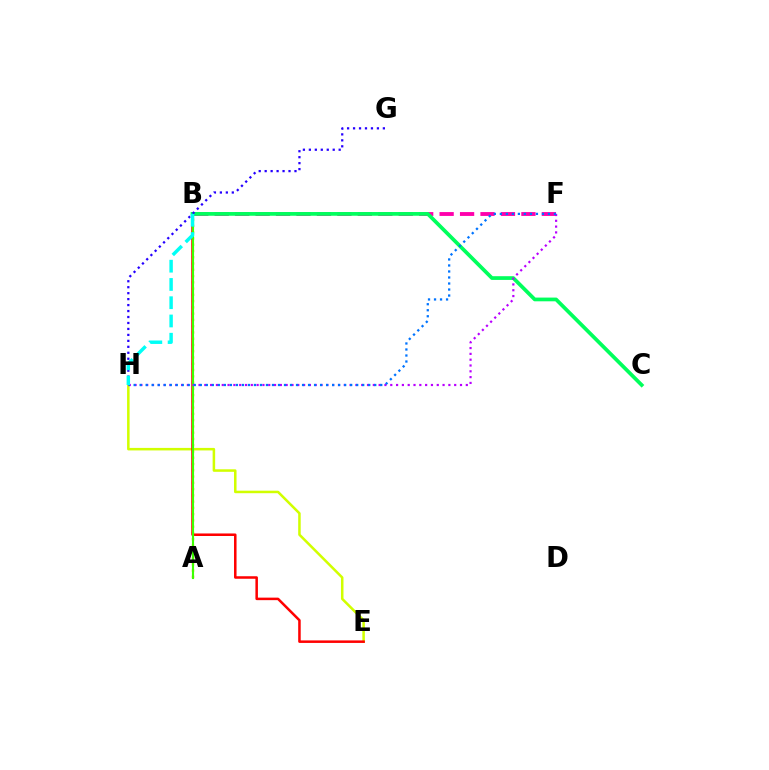{('A', 'B'): [{'color': '#ff9400', 'line_style': 'dotted', 'thickness': 1.7}, {'color': '#3dff00', 'line_style': 'solid', 'thickness': 1.54}], ('E', 'H'): [{'color': '#d1ff00', 'line_style': 'solid', 'thickness': 1.82}], ('B', 'E'): [{'color': '#ff0000', 'line_style': 'solid', 'thickness': 1.82}], ('B', 'F'): [{'color': '#ff00ac', 'line_style': 'dashed', 'thickness': 2.78}], ('B', 'C'): [{'color': '#00ff5c', 'line_style': 'solid', 'thickness': 2.68}], ('F', 'H'): [{'color': '#b900ff', 'line_style': 'dotted', 'thickness': 1.58}, {'color': '#0074ff', 'line_style': 'dotted', 'thickness': 1.63}], ('G', 'H'): [{'color': '#2500ff', 'line_style': 'dotted', 'thickness': 1.62}], ('B', 'H'): [{'color': '#00fff6', 'line_style': 'dashed', 'thickness': 2.48}]}